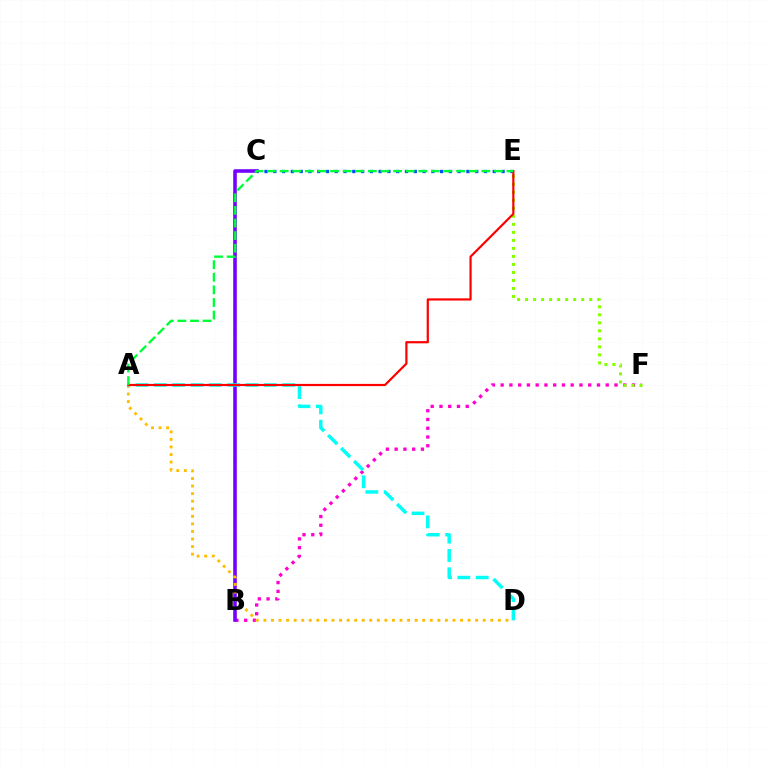{('B', 'F'): [{'color': '#ff00cf', 'line_style': 'dotted', 'thickness': 2.38}], ('C', 'E'): [{'color': '#004bff', 'line_style': 'dotted', 'thickness': 2.39}], ('E', 'F'): [{'color': '#84ff00', 'line_style': 'dotted', 'thickness': 2.18}], ('B', 'C'): [{'color': '#7200ff', 'line_style': 'solid', 'thickness': 2.58}], ('A', 'D'): [{'color': '#ffbd00', 'line_style': 'dotted', 'thickness': 2.06}, {'color': '#00fff6', 'line_style': 'dashed', 'thickness': 2.49}], ('A', 'E'): [{'color': '#ff0000', 'line_style': 'solid', 'thickness': 1.58}, {'color': '#00ff39', 'line_style': 'dashed', 'thickness': 1.71}]}